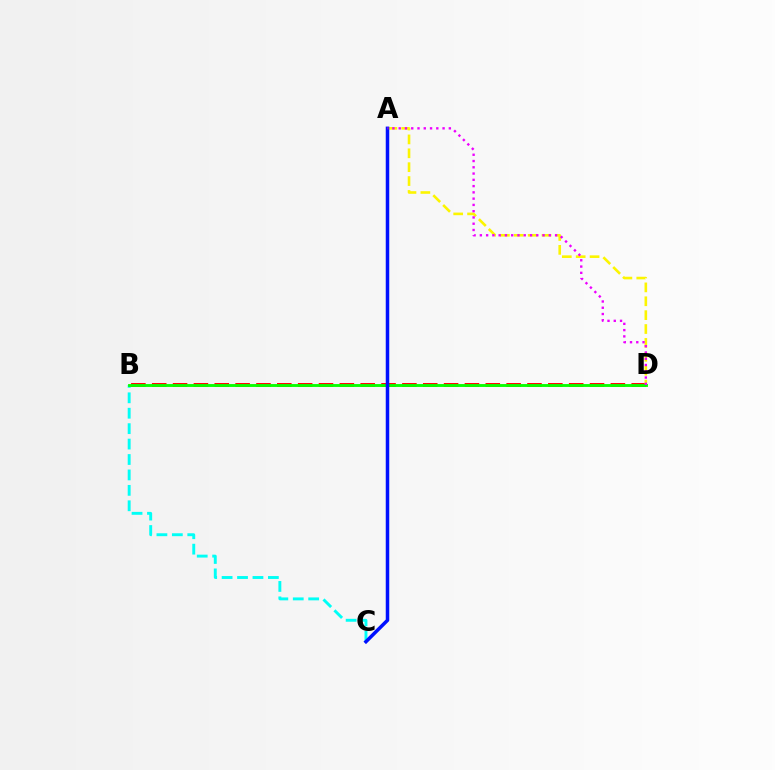{('B', 'D'): [{'color': '#ff0000', 'line_style': 'dashed', 'thickness': 2.83}, {'color': '#08ff00', 'line_style': 'solid', 'thickness': 2.07}], ('B', 'C'): [{'color': '#00fff6', 'line_style': 'dashed', 'thickness': 2.1}], ('A', 'D'): [{'color': '#fcf500', 'line_style': 'dashed', 'thickness': 1.89}, {'color': '#ee00ff', 'line_style': 'dotted', 'thickness': 1.7}], ('A', 'C'): [{'color': '#0010ff', 'line_style': 'solid', 'thickness': 2.52}]}